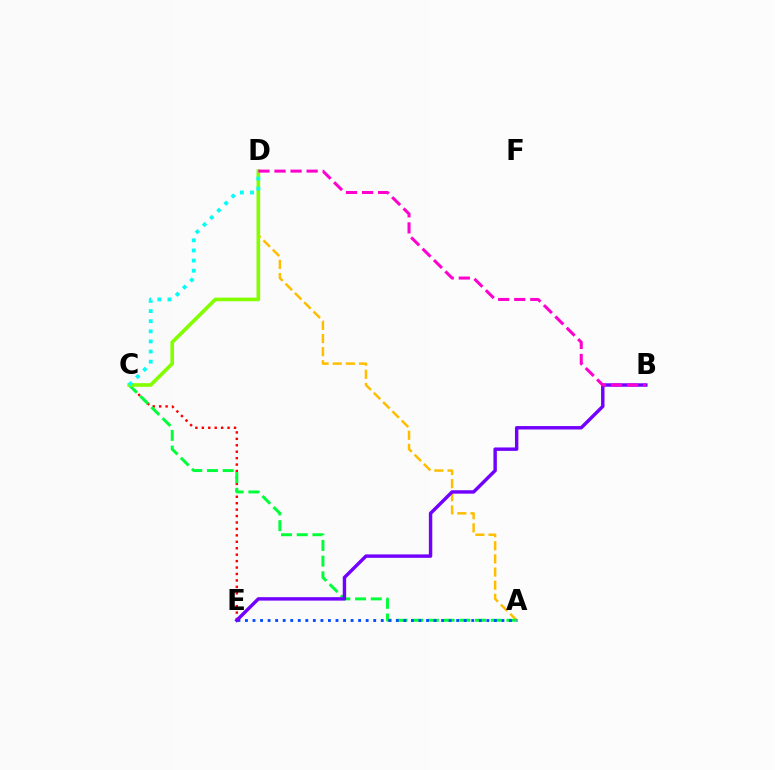{('A', 'D'): [{'color': '#ffbd00', 'line_style': 'dashed', 'thickness': 1.79}], ('C', 'E'): [{'color': '#ff0000', 'line_style': 'dotted', 'thickness': 1.75}], ('A', 'C'): [{'color': '#00ff39', 'line_style': 'dashed', 'thickness': 2.13}], ('A', 'E'): [{'color': '#004bff', 'line_style': 'dotted', 'thickness': 2.05}], ('B', 'E'): [{'color': '#7200ff', 'line_style': 'solid', 'thickness': 2.47}], ('C', 'D'): [{'color': '#84ff00', 'line_style': 'solid', 'thickness': 2.63}, {'color': '#00fff6', 'line_style': 'dotted', 'thickness': 2.75}], ('B', 'D'): [{'color': '#ff00cf', 'line_style': 'dashed', 'thickness': 2.18}]}